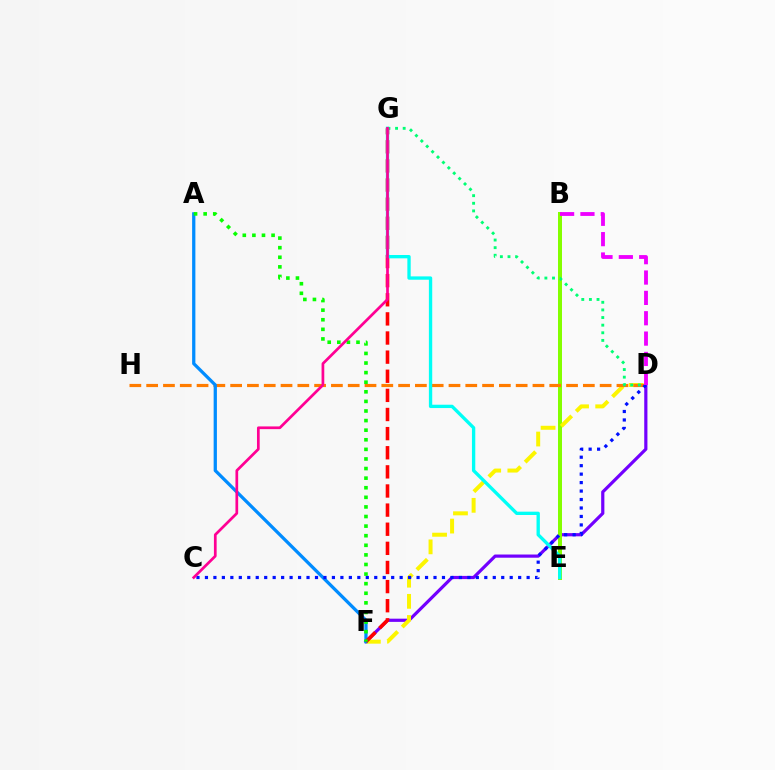{('D', 'F'): [{'color': '#7200ff', 'line_style': 'solid', 'thickness': 2.3}, {'color': '#fcf500', 'line_style': 'dashed', 'thickness': 2.87}], ('B', 'E'): [{'color': '#84ff00', 'line_style': 'solid', 'thickness': 2.88}], ('D', 'H'): [{'color': '#ff7c00', 'line_style': 'dashed', 'thickness': 2.28}], ('A', 'F'): [{'color': '#008cff', 'line_style': 'solid', 'thickness': 2.35}, {'color': '#08ff00', 'line_style': 'dotted', 'thickness': 2.61}], ('D', 'G'): [{'color': '#00ff74', 'line_style': 'dotted', 'thickness': 2.07}], ('C', 'D'): [{'color': '#0010ff', 'line_style': 'dotted', 'thickness': 2.3}], ('F', 'G'): [{'color': '#ff0000', 'line_style': 'dashed', 'thickness': 2.6}], ('E', 'G'): [{'color': '#00fff6', 'line_style': 'solid', 'thickness': 2.4}], ('B', 'D'): [{'color': '#ee00ff', 'line_style': 'dashed', 'thickness': 2.76}], ('C', 'G'): [{'color': '#ff0094', 'line_style': 'solid', 'thickness': 1.95}]}